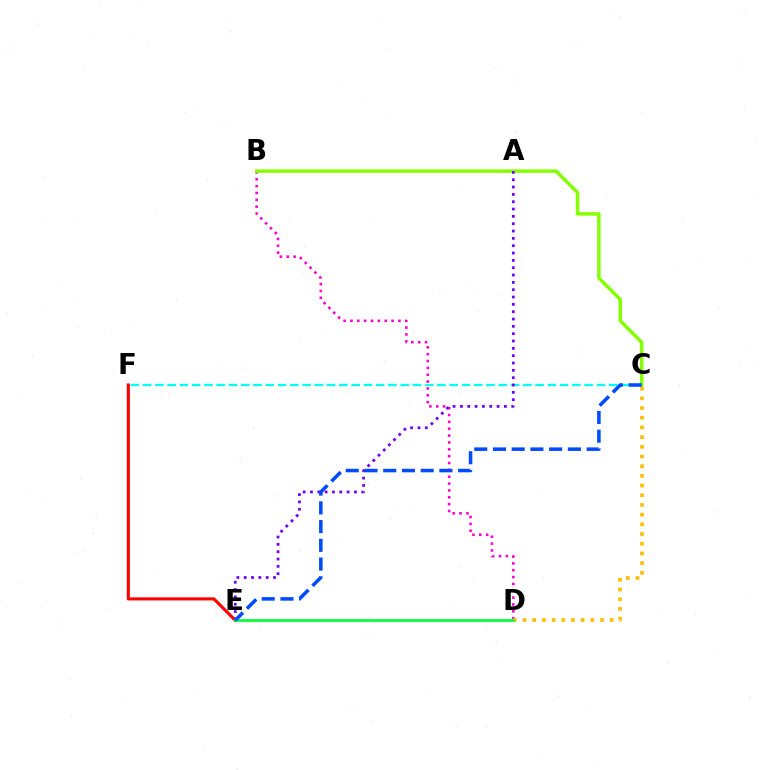{('B', 'D'): [{'color': '#ff00cf', 'line_style': 'dotted', 'thickness': 1.86}], ('B', 'C'): [{'color': '#84ff00', 'line_style': 'solid', 'thickness': 2.5}], ('C', 'D'): [{'color': '#ffbd00', 'line_style': 'dotted', 'thickness': 2.63}], ('E', 'F'): [{'color': '#ff0000', 'line_style': 'solid', 'thickness': 2.22}], ('C', 'F'): [{'color': '#00fff6', 'line_style': 'dashed', 'thickness': 1.67}], ('A', 'E'): [{'color': '#7200ff', 'line_style': 'dotted', 'thickness': 1.99}], ('D', 'E'): [{'color': '#00ff39', 'line_style': 'solid', 'thickness': 1.93}], ('C', 'E'): [{'color': '#004bff', 'line_style': 'dashed', 'thickness': 2.54}]}